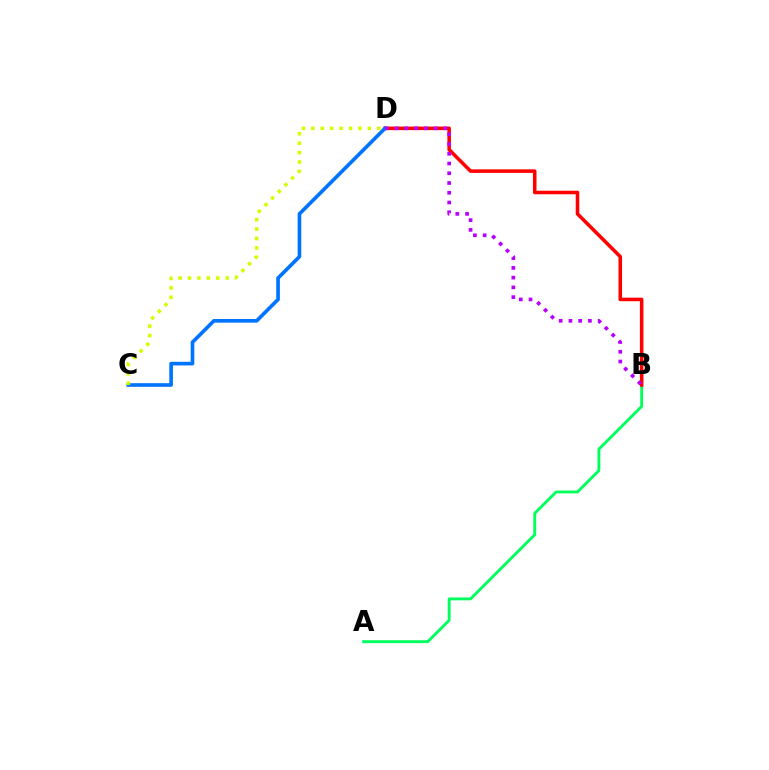{('A', 'B'): [{'color': '#00ff5c', 'line_style': 'solid', 'thickness': 2.07}], ('B', 'D'): [{'color': '#ff0000', 'line_style': 'solid', 'thickness': 2.55}, {'color': '#b900ff', 'line_style': 'dotted', 'thickness': 2.65}], ('C', 'D'): [{'color': '#0074ff', 'line_style': 'solid', 'thickness': 2.63}, {'color': '#d1ff00', 'line_style': 'dotted', 'thickness': 2.56}]}